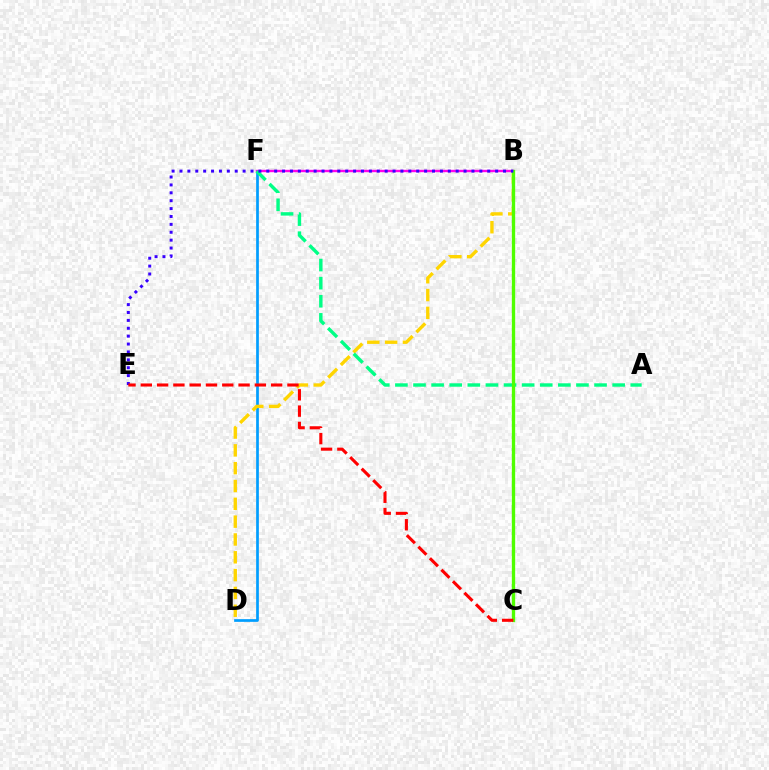{('D', 'F'): [{'color': '#009eff', 'line_style': 'solid', 'thickness': 1.95}], ('B', 'F'): [{'color': '#ff00ed', 'line_style': 'solid', 'thickness': 1.73}], ('B', 'D'): [{'color': '#ffd500', 'line_style': 'dashed', 'thickness': 2.42}], ('A', 'F'): [{'color': '#00ff86', 'line_style': 'dashed', 'thickness': 2.46}], ('B', 'C'): [{'color': '#4fff00', 'line_style': 'solid', 'thickness': 2.4}], ('B', 'E'): [{'color': '#3700ff', 'line_style': 'dotted', 'thickness': 2.14}], ('C', 'E'): [{'color': '#ff0000', 'line_style': 'dashed', 'thickness': 2.21}]}